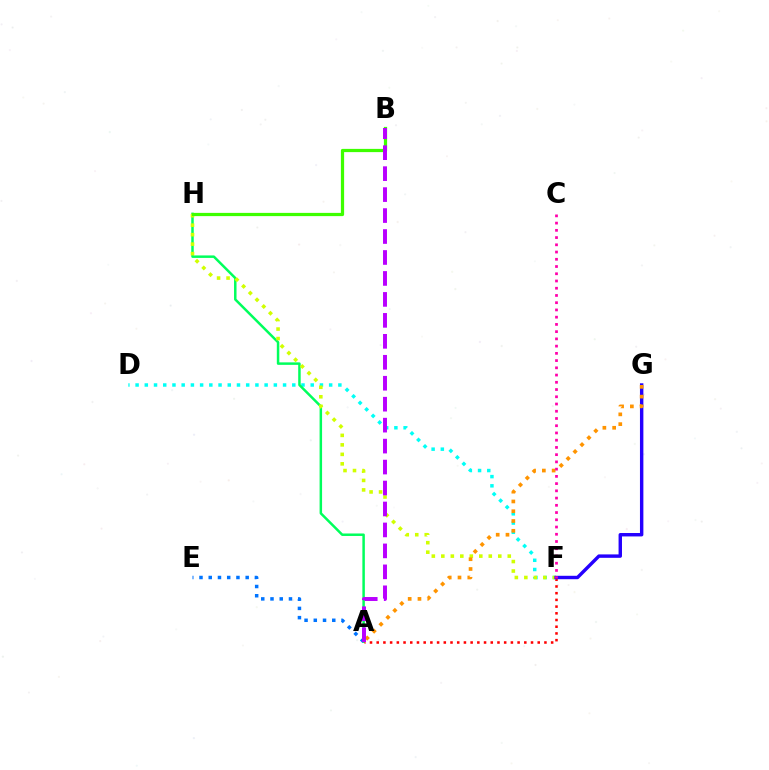{('D', 'F'): [{'color': '#00fff6', 'line_style': 'dotted', 'thickness': 2.5}], ('A', 'H'): [{'color': '#00ff5c', 'line_style': 'solid', 'thickness': 1.79}], ('A', 'E'): [{'color': '#0074ff', 'line_style': 'dotted', 'thickness': 2.51}], ('A', 'F'): [{'color': '#ff0000', 'line_style': 'dotted', 'thickness': 1.82}], ('F', 'H'): [{'color': '#d1ff00', 'line_style': 'dotted', 'thickness': 2.58}], ('F', 'G'): [{'color': '#2500ff', 'line_style': 'solid', 'thickness': 2.46}], ('B', 'H'): [{'color': '#3dff00', 'line_style': 'solid', 'thickness': 2.32}], ('A', 'G'): [{'color': '#ff9400', 'line_style': 'dotted', 'thickness': 2.66}], ('A', 'B'): [{'color': '#b900ff', 'line_style': 'dashed', 'thickness': 2.85}], ('C', 'F'): [{'color': '#ff00ac', 'line_style': 'dotted', 'thickness': 1.97}]}